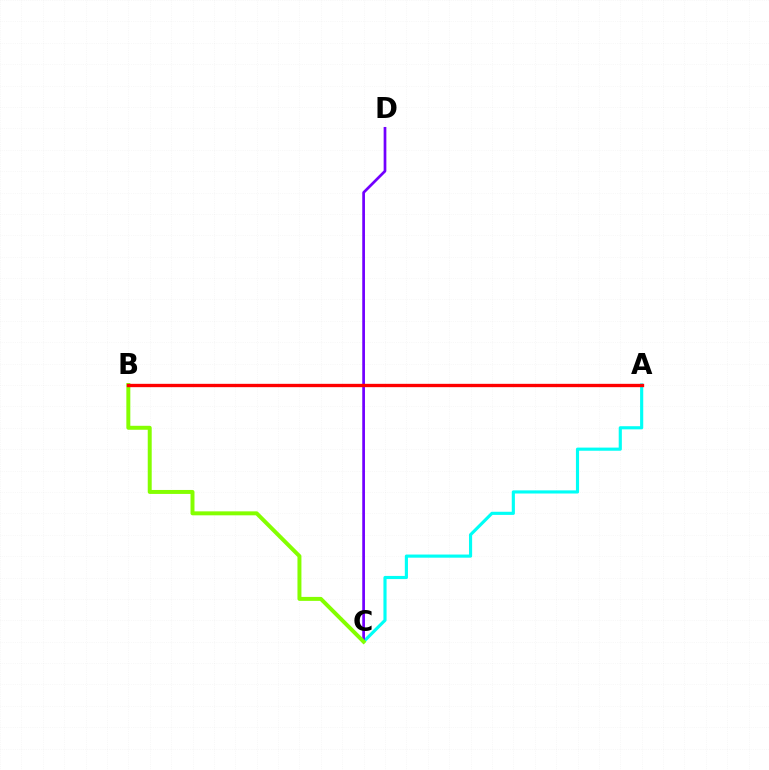{('A', 'C'): [{'color': '#00fff6', 'line_style': 'solid', 'thickness': 2.26}], ('C', 'D'): [{'color': '#7200ff', 'line_style': 'solid', 'thickness': 1.95}], ('B', 'C'): [{'color': '#84ff00', 'line_style': 'solid', 'thickness': 2.86}], ('A', 'B'): [{'color': '#ff0000', 'line_style': 'solid', 'thickness': 2.4}]}